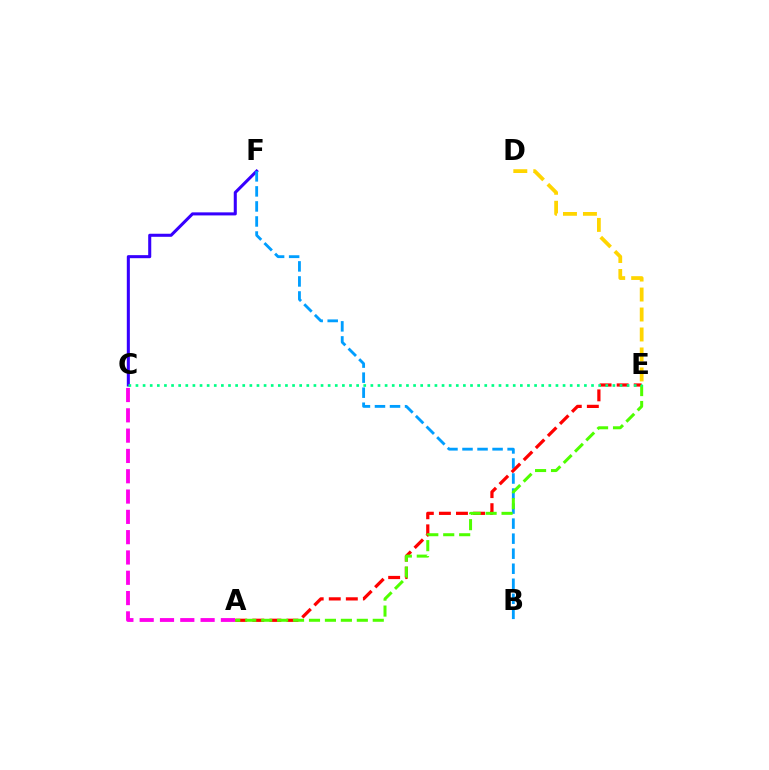{('C', 'F'): [{'color': '#3700ff', 'line_style': 'solid', 'thickness': 2.2}], ('B', 'F'): [{'color': '#009eff', 'line_style': 'dashed', 'thickness': 2.04}], ('D', 'E'): [{'color': '#ffd500', 'line_style': 'dashed', 'thickness': 2.71}], ('A', 'C'): [{'color': '#ff00ed', 'line_style': 'dashed', 'thickness': 2.76}], ('A', 'E'): [{'color': '#ff0000', 'line_style': 'dashed', 'thickness': 2.32}, {'color': '#4fff00', 'line_style': 'dashed', 'thickness': 2.17}], ('C', 'E'): [{'color': '#00ff86', 'line_style': 'dotted', 'thickness': 1.93}]}